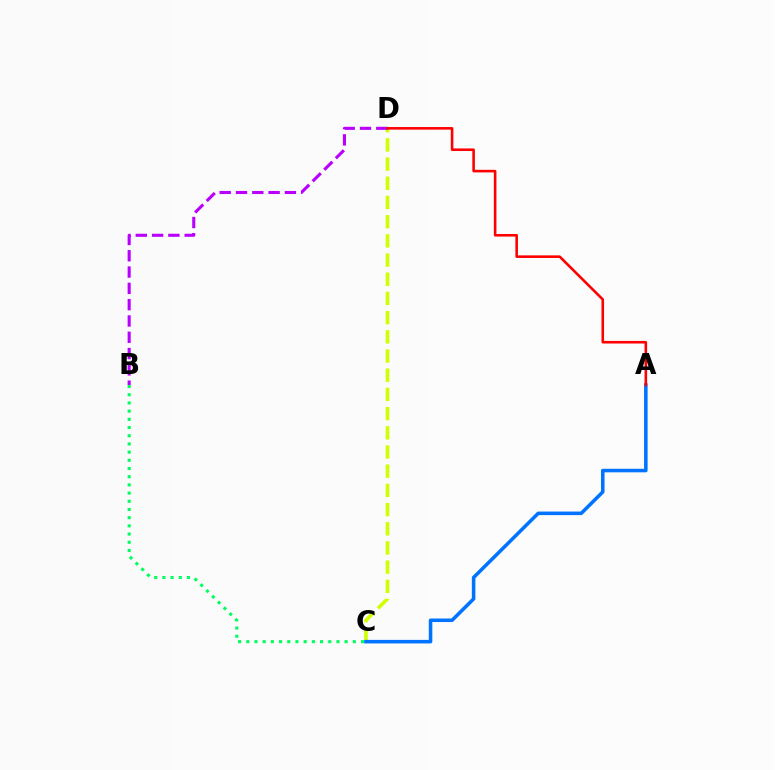{('B', 'C'): [{'color': '#00ff5c', 'line_style': 'dotted', 'thickness': 2.23}], ('C', 'D'): [{'color': '#d1ff00', 'line_style': 'dashed', 'thickness': 2.61}], ('B', 'D'): [{'color': '#b900ff', 'line_style': 'dashed', 'thickness': 2.21}], ('A', 'C'): [{'color': '#0074ff', 'line_style': 'solid', 'thickness': 2.56}], ('A', 'D'): [{'color': '#ff0000', 'line_style': 'solid', 'thickness': 1.86}]}